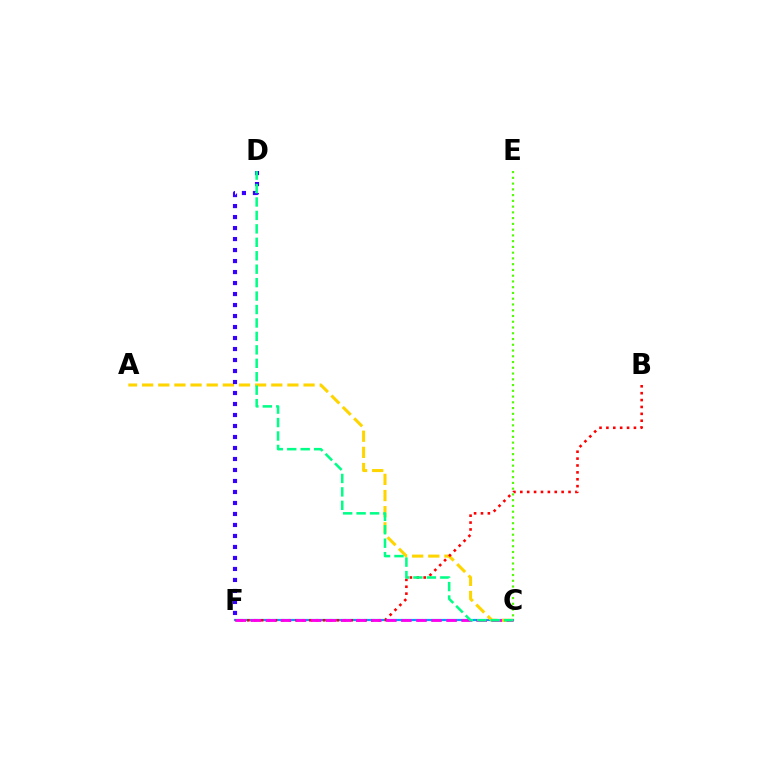{('C', 'F'): [{'color': '#009eff', 'line_style': 'solid', 'thickness': 1.57}, {'color': '#ff00ed', 'line_style': 'dashed', 'thickness': 2.05}], ('A', 'C'): [{'color': '#ffd500', 'line_style': 'dashed', 'thickness': 2.19}], ('B', 'F'): [{'color': '#ff0000', 'line_style': 'dotted', 'thickness': 1.87}], ('D', 'F'): [{'color': '#3700ff', 'line_style': 'dotted', 'thickness': 2.99}], ('C', 'D'): [{'color': '#00ff86', 'line_style': 'dashed', 'thickness': 1.83}], ('C', 'E'): [{'color': '#4fff00', 'line_style': 'dotted', 'thickness': 1.56}]}